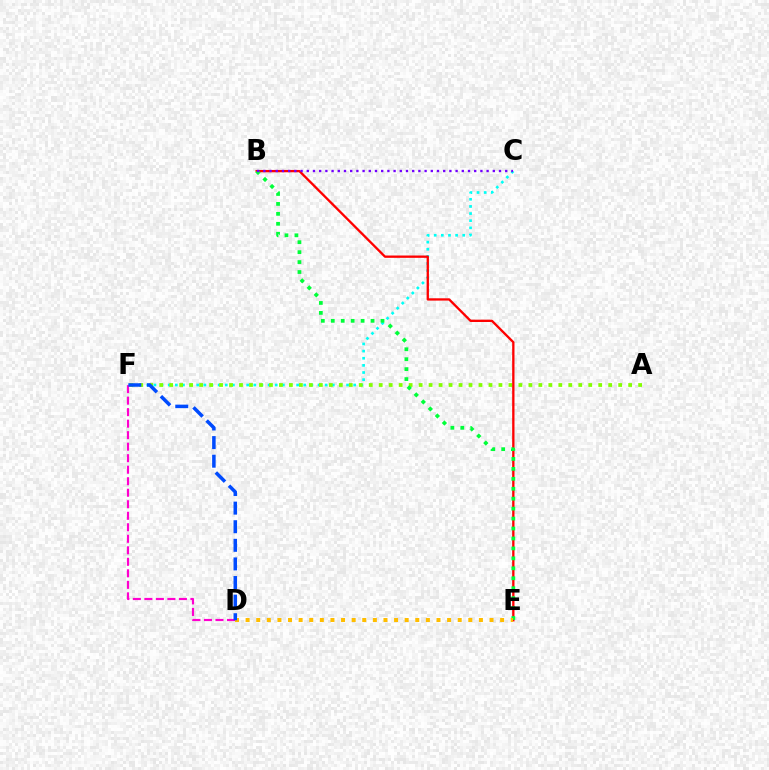{('C', 'F'): [{'color': '#00fff6', 'line_style': 'dotted', 'thickness': 1.94}], ('A', 'F'): [{'color': '#84ff00', 'line_style': 'dotted', 'thickness': 2.71}], ('B', 'E'): [{'color': '#ff0000', 'line_style': 'solid', 'thickness': 1.67}, {'color': '#00ff39', 'line_style': 'dotted', 'thickness': 2.7}], ('B', 'C'): [{'color': '#7200ff', 'line_style': 'dotted', 'thickness': 1.68}], ('D', 'E'): [{'color': '#ffbd00', 'line_style': 'dotted', 'thickness': 2.88}], ('D', 'F'): [{'color': '#ff00cf', 'line_style': 'dashed', 'thickness': 1.56}, {'color': '#004bff', 'line_style': 'dashed', 'thickness': 2.53}]}